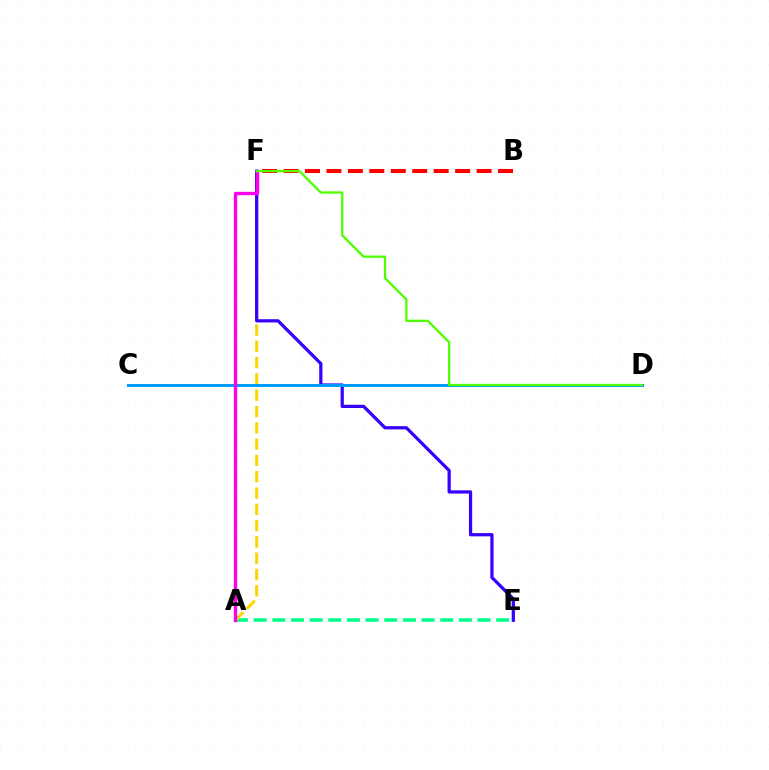{('A', 'E'): [{'color': '#00ff86', 'line_style': 'dashed', 'thickness': 2.53}], ('A', 'F'): [{'color': '#ffd500', 'line_style': 'dashed', 'thickness': 2.21}, {'color': '#ff00ed', 'line_style': 'solid', 'thickness': 2.43}], ('E', 'F'): [{'color': '#3700ff', 'line_style': 'solid', 'thickness': 2.33}], ('C', 'D'): [{'color': '#009eff', 'line_style': 'solid', 'thickness': 2.14}], ('B', 'F'): [{'color': '#ff0000', 'line_style': 'dashed', 'thickness': 2.91}], ('D', 'F'): [{'color': '#4fff00', 'line_style': 'solid', 'thickness': 1.66}]}